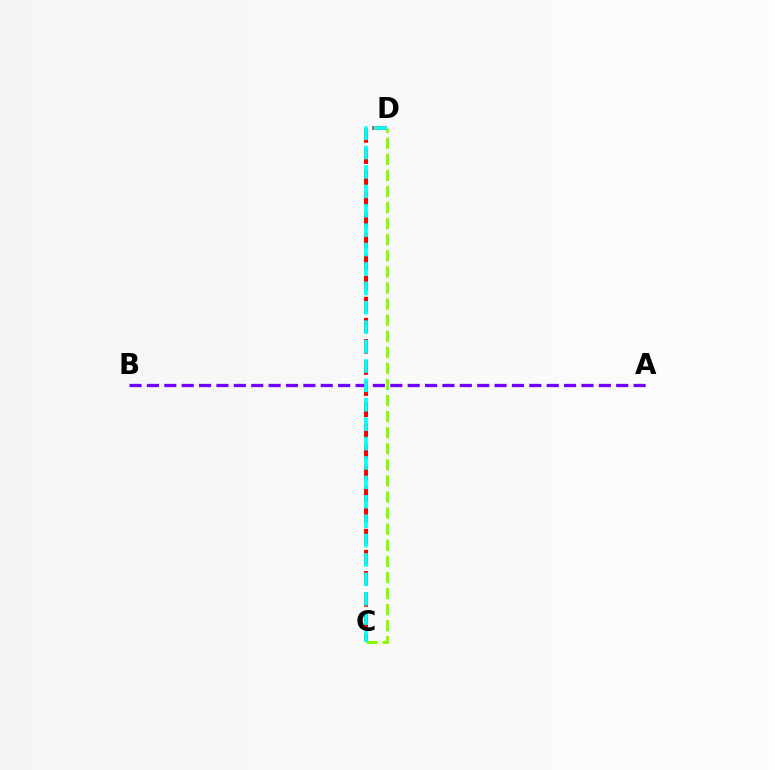{('C', 'D'): [{'color': '#ff0000', 'line_style': 'dashed', 'thickness': 2.87}, {'color': '#84ff00', 'line_style': 'dashed', 'thickness': 2.18}, {'color': '#00fff6', 'line_style': 'dashed', 'thickness': 2.64}], ('A', 'B'): [{'color': '#7200ff', 'line_style': 'dashed', 'thickness': 2.36}]}